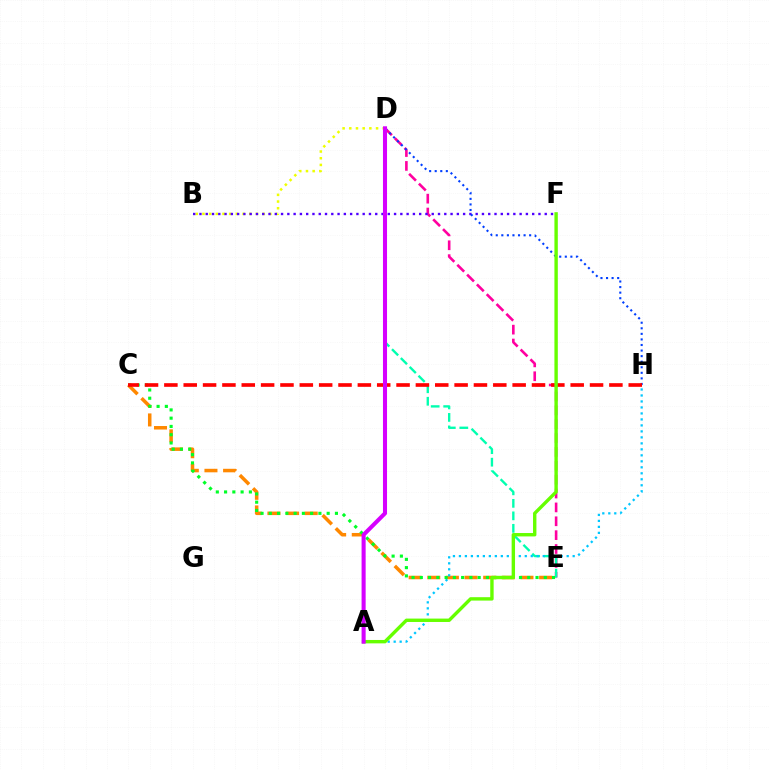{('D', 'E'): [{'color': '#ff00a0', 'line_style': 'dashed', 'thickness': 1.88}, {'color': '#00ffaf', 'line_style': 'dashed', 'thickness': 1.7}], ('C', 'E'): [{'color': '#ff8800', 'line_style': 'dashed', 'thickness': 2.53}, {'color': '#00ff27', 'line_style': 'dotted', 'thickness': 2.25}], ('B', 'D'): [{'color': '#eeff00', 'line_style': 'dotted', 'thickness': 1.82}], ('B', 'F'): [{'color': '#4f00ff', 'line_style': 'dotted', 'thickness': 1.71}], ('A', 'H'): [{'color': '#00c7ff', 'line_style': 'dotted', 'thickness': 1.63}], ('D', 'H'): [{'color': '#003fff', 'line_style': 'dotted', 'thickness': 1.51}], ('C', 'H'): [{'color': '#ff0000', 'line_style': 'dashed', 'thickness': 2.63}], ('A', 'F'): [{'color': '#66ff00', 'line_style': 'solid', 'thickness': 2.44}], ('A', 'D'): [{'color': '#d600ff', 'line_style': 'solid', 'thickness': 2.92}]}